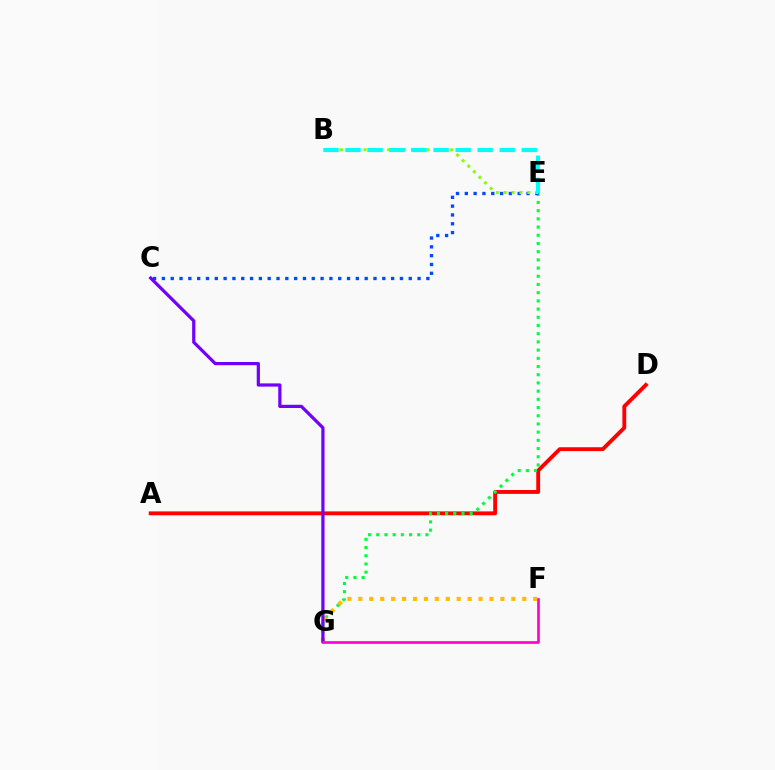{('A', 'D'): [{'color': '#ff0000', 'line_style': 'solid', 'thickness': 2.78}], ('E', 'G'): [{'color': '#00ff39', 'line_style': 'dotted', 'thickness': 2.23}], ('F', 'G'): [{'color': '#ffbd00', 'line_style': 'dotted', 'thickness': 2.97}, {'color': '#ff00cf', 'line_style': 'solid', 'thickness': 1.9}], ('C', 'E'): [{'color': '#004bff', 'line_style': 'dotted', 'thickness': 2.4}], ('C', 'G'): [{'color': '#7200ff', 'line_style': 'solid', 'thickness': 2.31}], ('B', 'E'): [{'color': '#84ff00', 'line_style': 'dotted', 'thickness': 2.14}, {'color': '#00fff6', 'line_style': 'dashed', 'thickness': 2.99}]}